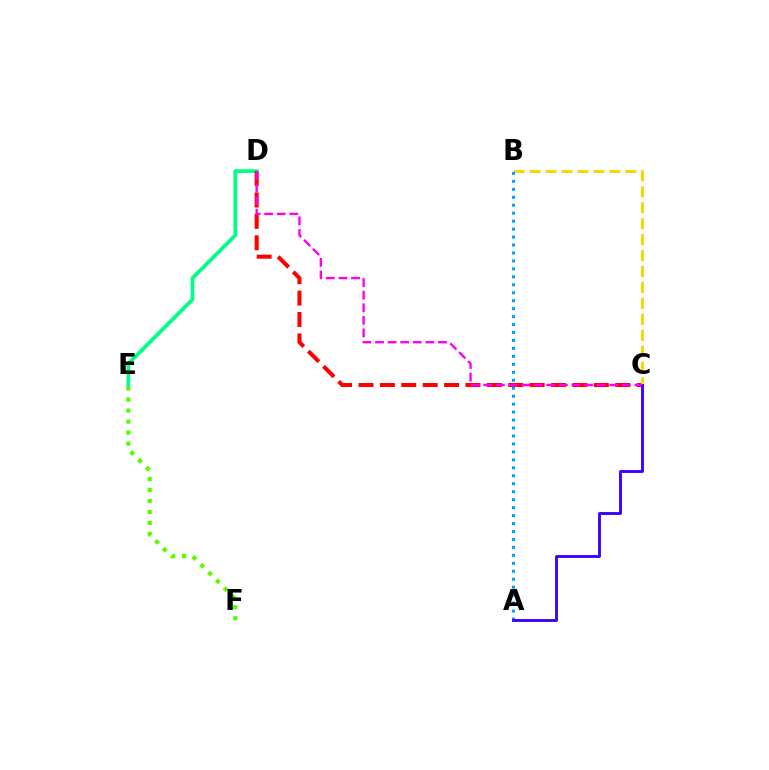{('D', 'E'): [{'color': '#00ff86', 'line_style': 'solid', 'thickness': 2.68}], ('C', 'D'): [{'color': '#ff0000', 'line_style': 'dashed', 'thickness': 2.91}, {'color': '#ff00ed', 'line_style': 'dashed', 'thickness': 1.71}], ('B', 'C'): [{'color': '#ffd500', 'line_style': 'dashed', 'thickness': 2.17}], ('E', 'F'): [{'color': '#4fff00', 'line_style': 'dotted', 'thickness': 2.99}], ('A', 'B'): [{'color': '#009eff', 'line_style': 'dotted', 'thickness': 2.16}], ('A', 'C'): [{'color': '#3700ff', 'line_style': 'solid', 'thickness': 2.07}]}